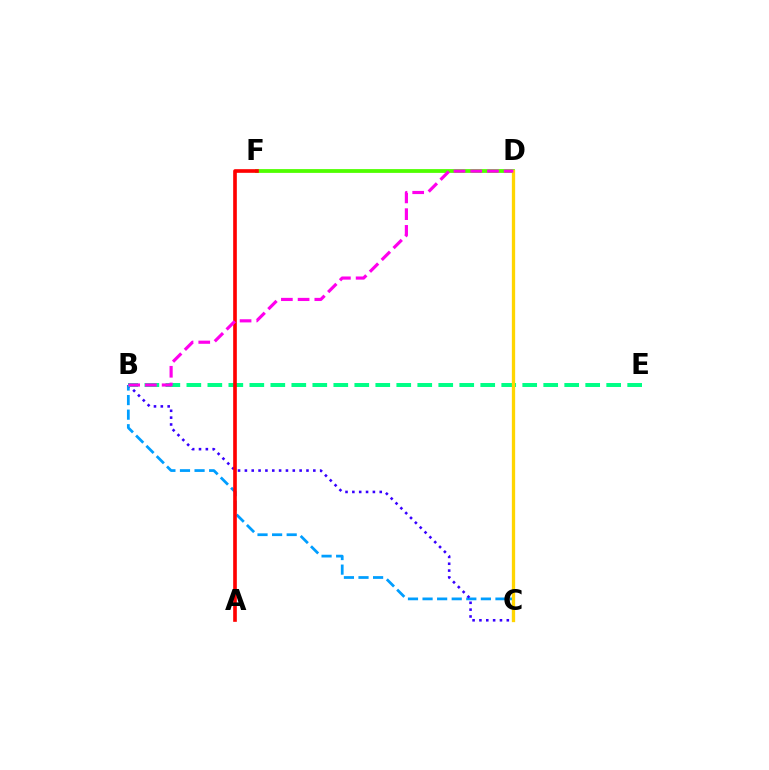{('B', 'C'): [{'color': '#009eff', 'line_style': 'dashed', 'thickness': 1.98}, {'color': '#3700ff', 'line_style': 'dotted', 'thickness': 1.86}], ('D', 'F'): [{'color': '#4fff00', 'line_style': 'solid', 'thickness': 2.72}], ('B', 'E'): [{'color': '#00ff86', 'line_style': 'dashed', 'thickness': 2.85}], ('C', 'D'): [{'color': '#ffd500', 'line_style': 'solid', 'thickness': 2.37}], ('A', 'F'): [{'color': '#ff0000', 'line_style': 'solid', 'thickness': 2.63}], ('B', 'D'): [{'color': '#ff00ed', 'line_style': 'dashed', 'thickness': 2.27}]}